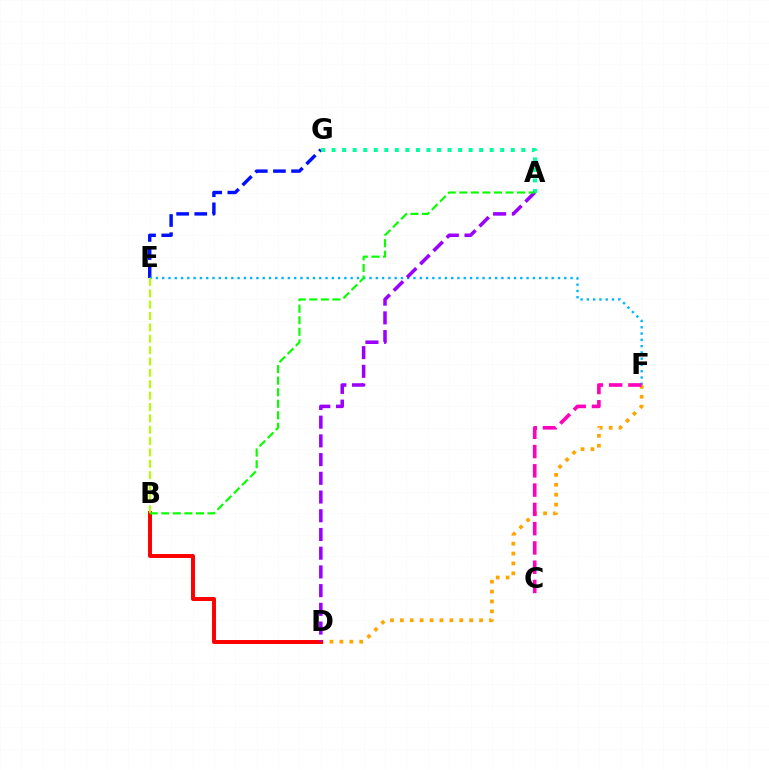{('E', 'G'): [{'color': '#0010ff', 'line_style': 'dashed', 'thickness': 2.47}], ('D', 'F'): [{'color': '#ffa500', 'line_style': 'dotted', 'thickness': 2.69}], ('A', 'G'): [{'color': '#00ff9d', 'line_style': 'dotted', 'thickness': 2.86}], ('E', 'F'): [{'color': '#00b5ff', 'line_style': 'dotted', 'thickness': 1.71}], ('B', 'D'): [{'color': '#ff0000', 'line_style': 'solid', 'thickness': 2.85}], ('C', 'F'): [{'color': '#ff00bd', 'line_style': 'dashed', 'thickness': 2.62}], ('A', 'D'): [{'color': '#9b00ff', 'line_style': 'dashed', 'thickness': 2.54}], ('B', 'E'): [{'color': '#b3ff00', 'line_style': 'dashed', 'thickness': 1.54}], ('A', 'B'): [{'color': '#08ff00', 'line_style': 'dashed', 'thickness': 1.57}]}